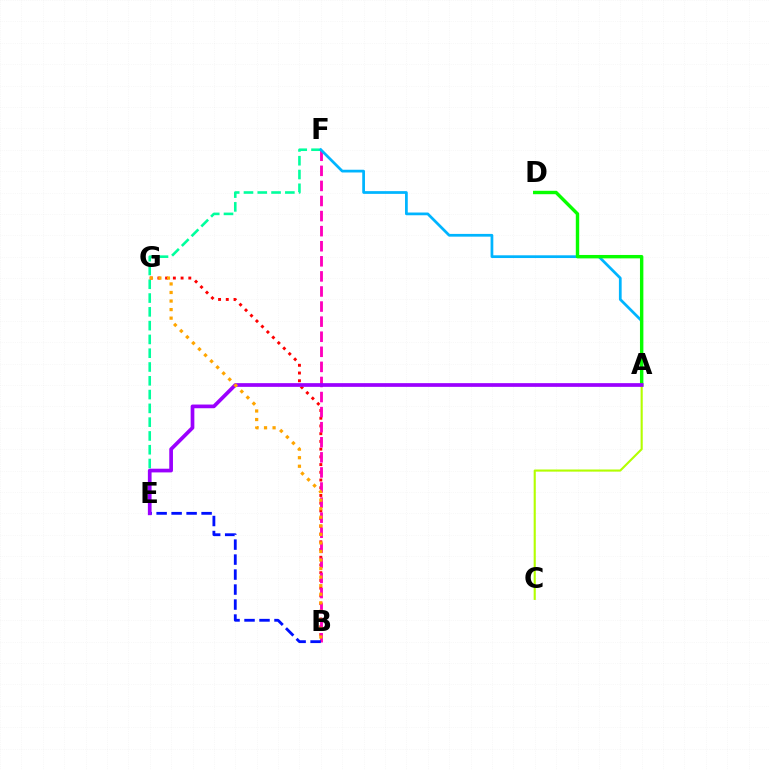{('E', 'F'): [{'color': '#00ff9d', 'line_style': 'dashed', 'thickness': 1.87}], ('B', 'G'): [{'color': '#ff0000', 'line_style': 'dotted', 'thickness': 2.1}, {'color': '#ffa500', 'line_style': 'dotted', 'thickness': 2.32}], ('B', 'F'): [{'color': '#ff00bd', 'line_style': 'dashed', 'thickness': 2.05}], ('A', 'F'): [{'color': '#00b5ff', 'line_style': 'solid', 'thickness': 1.97}], ('A', 'D'): [{'color': '#08ff00', 'line_style': 'solid', 'thickness': 2.45}], ('A', 'C'): [{'color': '#b3ff00', 'line_style': 'solid', 'thickness': 1.52}], ('B', 'E'): [{'color': '#0010ff', 'line_style': 'dashed', 'thickness': 2.04}], ('A', 'E'): [{'color': '#9b00ff', 'line_style': 'solid', 'thickness': 2.66}]}